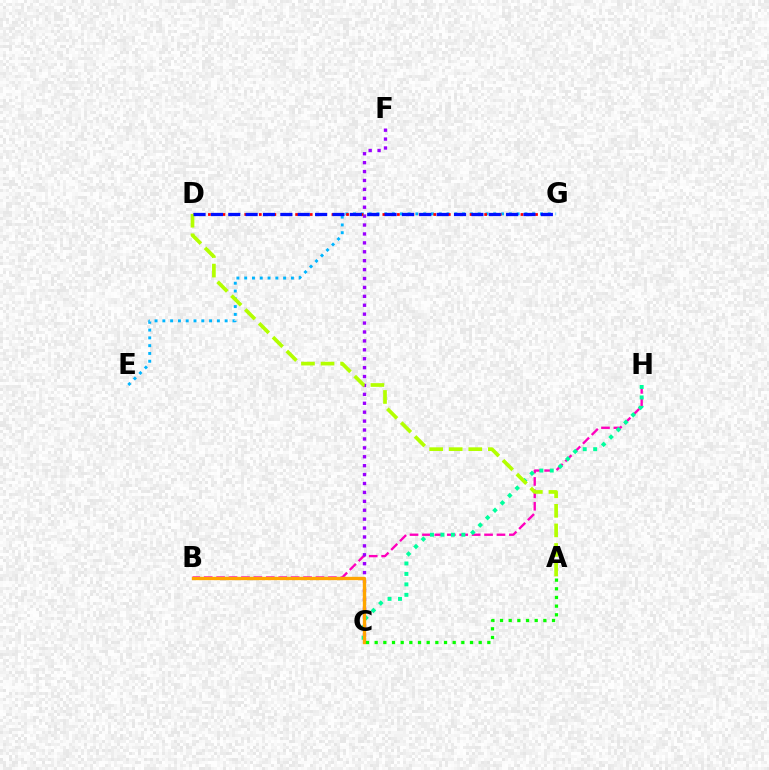{('B', 'H'): [{'color': '#ff00bd', 'line_style': 'dashed', 'thickness': 1.69}], ('C', 'F'): [{'color': '#9b00ff', 'line_style': 'dotted', 'thickness': 2.42}], ('C', 'H'): [{'color': '#00ff9d', 'line_style': 'dotted', 'thickness': 2.84}], ('E', 'G'): [{'color': '#00b5ff', 'line_style': 'dotted', 'thickness': 2.12}], ('B', 'C'): [{'color': '#ffa500', 'line_style': 'solid', 'thickness': 2.41}], ('D', 'G'): [{'color': '#ff0000', 'line_style': 'dotted', 'thickness': 1.97}, {'color': '#0010ff', 'line_style': 'dashed', 'thickness': 2.36}], ('A', 'C'): [{'color': '#08ff00', 'line_style': 'dotted', 'thickness': 2.35}], ('A', 'D'): [{'color': '#b3ff00', 'line_style': 'dashed', 'thickness': 2.66}]}